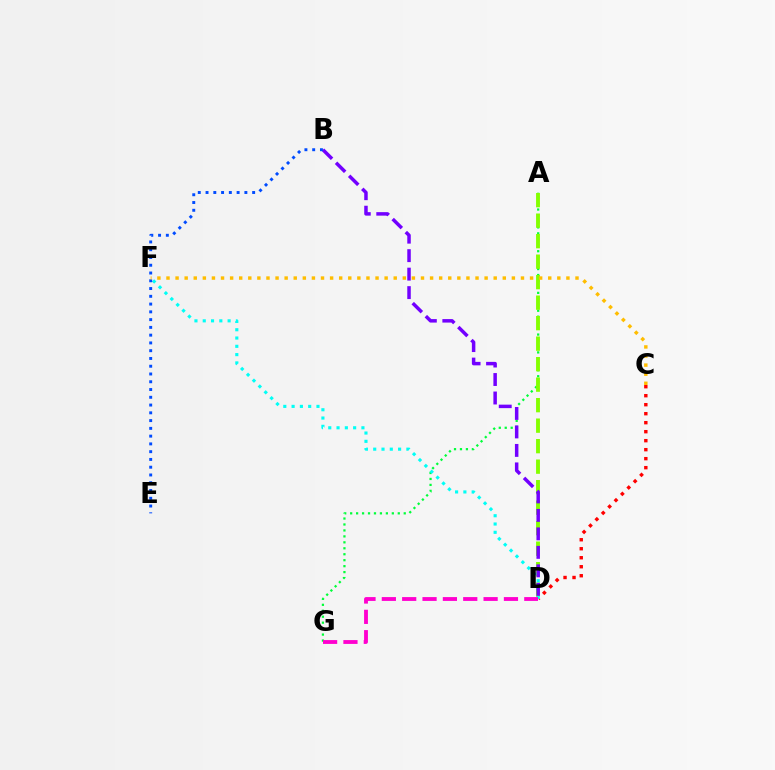{('A', 'G'): [{'color': '#00ff39', 'line_style': 'dotted', 'thickness': 1.62}], ('C', 'D'): [{'color': '#ff0000', 'line_style': 'dotted', 'thickness': 2.44}], ('A', 'D'): [{'color': '#84ff00', 'line_style': 'dashed', 'thickness': 2.78}], ('D', 'F'): [{'color': '#00fff6', 'line_style': 'dotted', 'thickness': 2.25}], ('B', 'D'): [{'color': '#7200ff', 'line_style': 'dashed', 'thickness': 2.51}], ('D', 'G'): [{'color': '#ff00cf', 'line_style': 'dashed', 'thickness': 2.76}], ('B', 'E'): [{'color': '#004bff', 'line_style': 'dotted', 'thickness': 2.11}], ('C', 'F'): [{'color': '#ffbd00', 'line_style': 'dotted', 'thickness': 2.47}]}